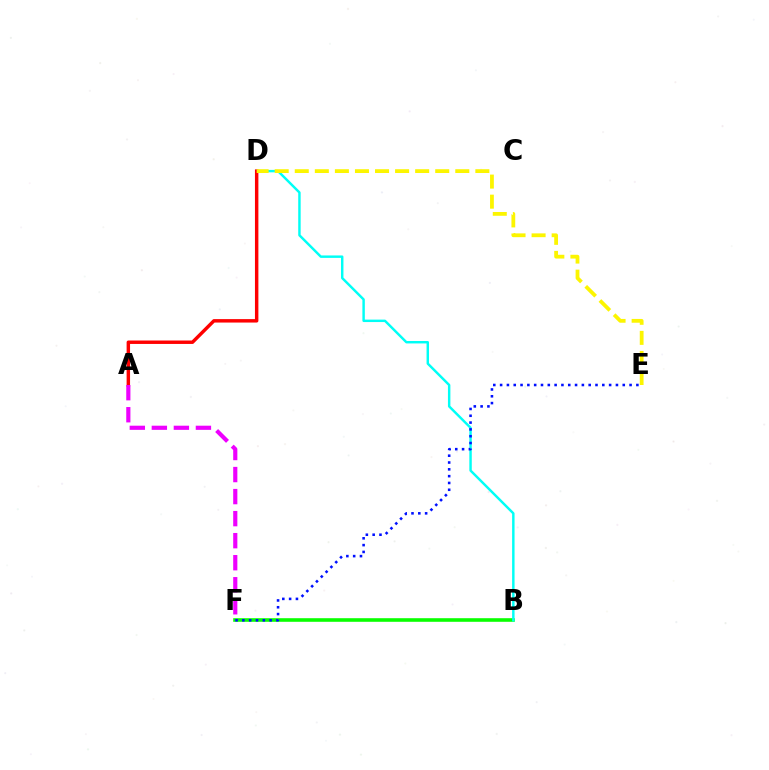{('B', 'F'): [{'color': '#08ff00', 'line_style': 'solid', 'thickness': 2.59}], ('B', 'D'): [{'color': '#00fff6', 'line_style': 'solid', 'thickness': 1.76}], ('E', 'F'): [{'color': '#0010ff', 'line_style': 'dotted', 'thickness': 1.85}], ('A', 'D'): [{'color': '#ff0000', 'line_style': 'solid', 'thickness': 2.48}], ('A', 'F'): [{'color': '#ee00ff', 'line_style': 'dashed', 'thickness': 2.99}], ('D', 'E'): [{'color': '#fcf500', 'line_style': 'dashed', 'thickness': 2.73}]}